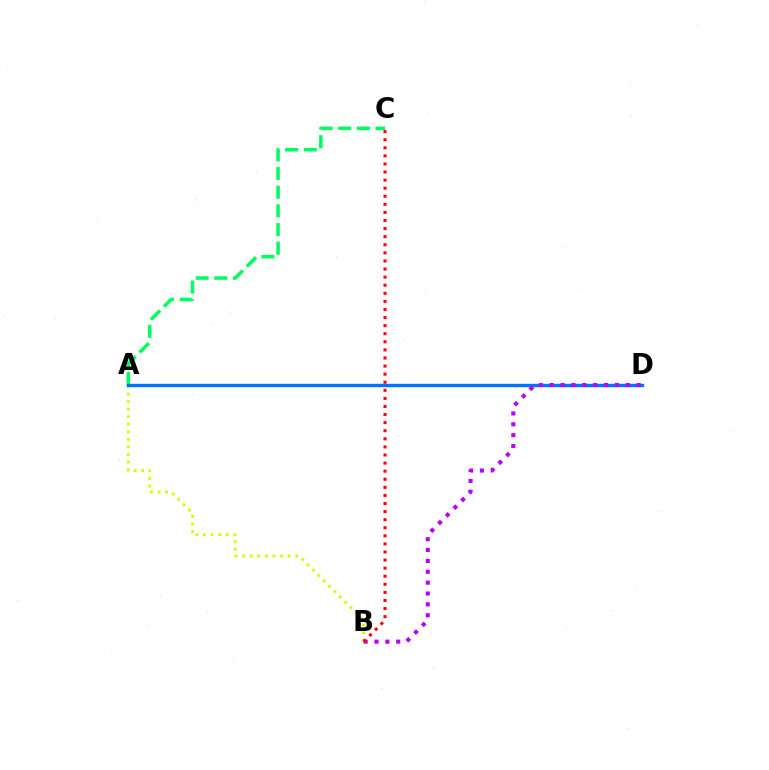{('A', 'B'): [{'color': '#d1ff00', 'line_style': 'dotted', 'thickness': 2.06}], ('A', 'C'): [{'color': '#00ff5c', 'line_style': 'dashed', 'thickness': 2.53}], ('A', 'D'): [{'color': '#0074ff', 'line_style': 'solid', 'thickness': 2.45}], ('B', 'D'): [{'color': '#b900ff', 'line_style': 'dotted', 'thickness': 2.95}], ('B', 'C'): [{'color': '#ff0000', 'line_style': 'dotted', 'thickness': 2.2}]}